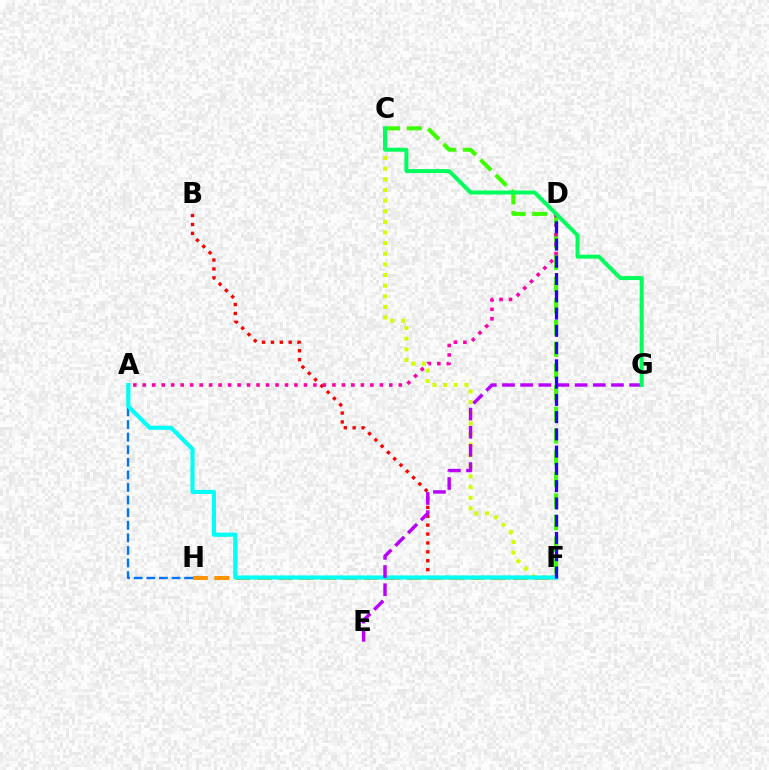{('C', 'F'): [{'color': '#d1ff00', 'line_style': 'dotted', 'thickness': 2.89}, {'color': '#3dff00', 'line_style': 'dashed', 'thickness': 2.94}], ('B', 'F'): [{'color': '#ff0000', 'line_style': 'dotted', 'thickness': 2.42}], ('A', 'H'): [{'color': '#0074ff', 'line_style': 'dashed', 'thickness': 1.71}], ('F', 'H'): [{'color': '#ff9400', 'line_style': 'dashed', 'thickness': 2.9}], ('A', 'D'): [{'color': '#ff00ac', 'line_style': 'dotted', 'thickness': 2.58}], ('A', 'F'): [{'color': '#00fff6', 'line_style': 'solid', 'thickness': 2.99}], ('E', 'G'): [{'color': '#b900ff', 'line_style': 'dashed', 'thickness': 2.47}], ('D', 'F'): [{'color': '#2500ff', 'line_style': 'dashed', 'thickness': 2.34}], ('C', 'G'): [{'color': '#00ff5c', 'line_style': 'solid', 'thickness': 2.87}]}